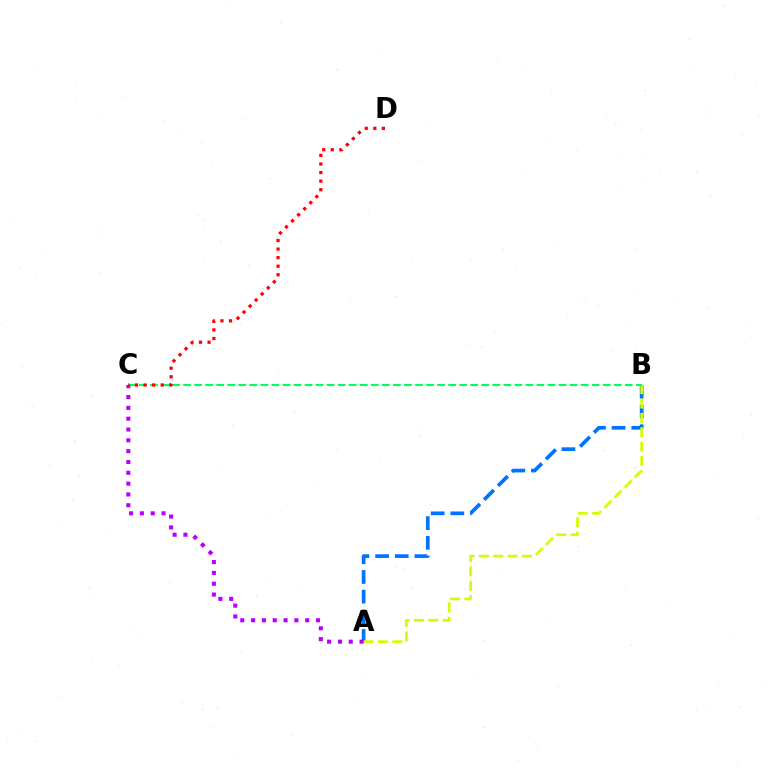{('A', 'B'): [{'color': '#0074ff', 'line_style': 'dashed', 'thickness': 2.67}, {'color': '#d1ff00', 'line_style': 'dashed', 'thickness': 1.95}], ('B', 'C'): [{'color': '#00ff5c', 'line_style': 'dashed', 'thickness': 1.5}], ('A', 'C'): [{'color': '#b900ff', 'line_style': 'dotted', 'thickness': 2.94}], ('C', 'D'): [{'color': '#ff0000', 'line_style': 'dotted', 'thickness': 2.33}]}